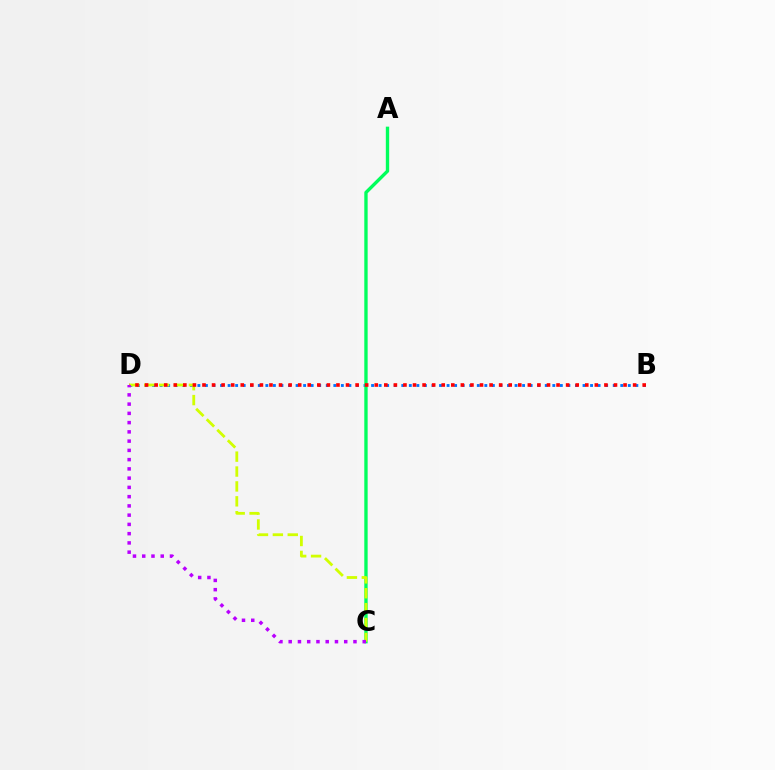{('B', 'D'): [{'color': '#0074ff', 'line_style': 'dotted', 'thickness': 2.05}, {'color': '#ff0000', 'line_style': 'dotted', 'thickness': 2.6}], ('A', 'C'): [{'color': '#00ff5c', 'line_style': 'solid', 'thickness': 2.42}], ('C', 'D'): [{'color': '#d1ff00', 'line_style': 'dashed', 'thickness': 2.02}, {'color': '#b900ff', 'line_style': 'dotted', 'thickness': 2.51}]}